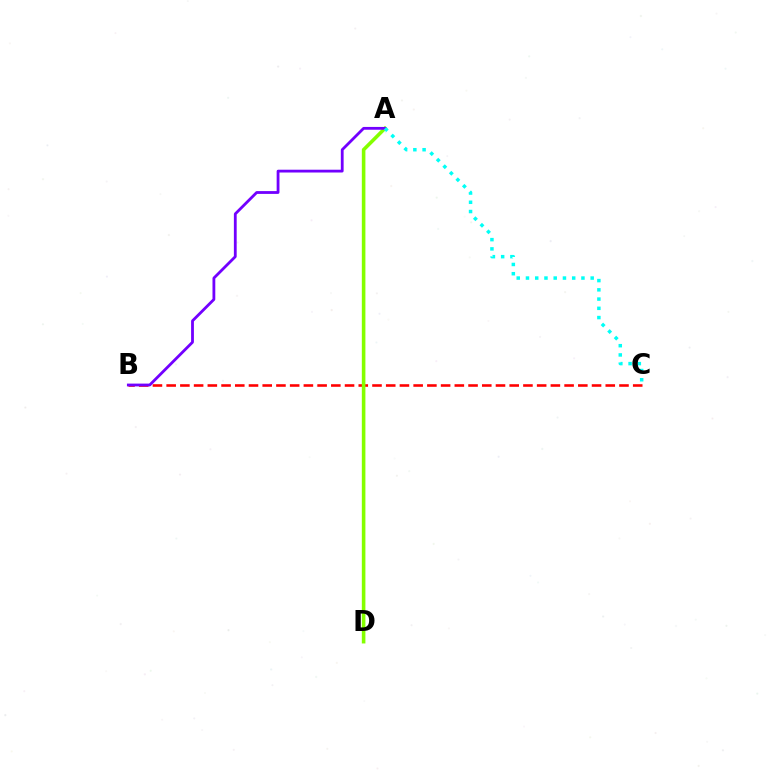{('B', 'C'): [{'color': '#ff0000', 'line_style': 'dashed', 'thickness': 1.86}], ('A', 'D'): [{'color': '#84ff00', 'line_style': 'solid', 'thickness': 2.58}], ('A', 'B'): [{'color': '#7200ff', 'line_style': 'solid', 'thickness': 2.02}], ('A', 'C'): [{'color': '#00fff6', 'line_style': 'dotted', 'thickness': 2.51}]}